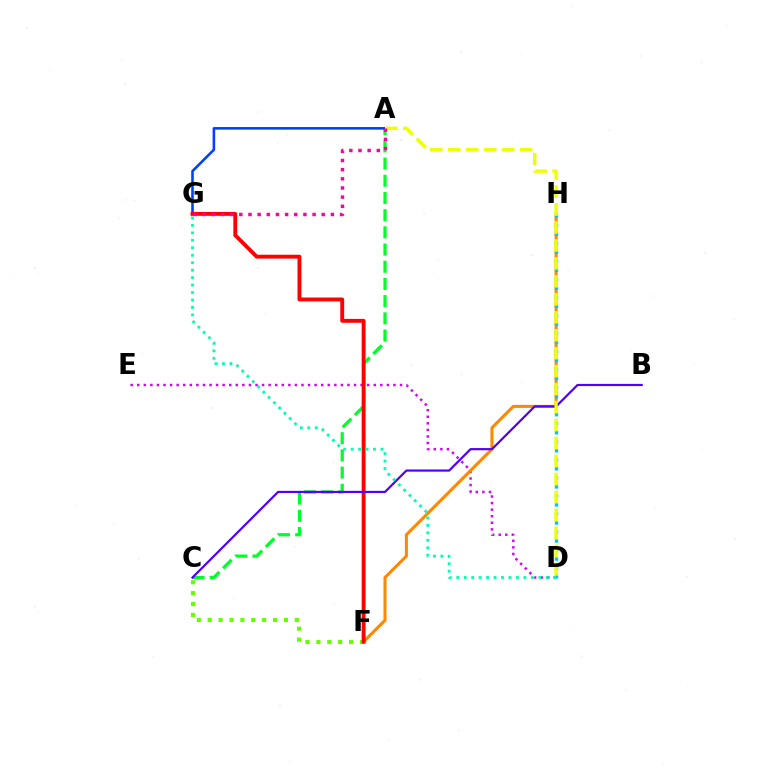{('C', 'F'): [{'color': '#66ff00', 'line_style': 'dotted', 'thickness': 2.96}], ('A', 'C'): [{'color': '#00ff27', 'line_style': 'dashed', 'thickness': 2.34}], ('A', 'G'): [{'color': '#003fff', 'line_style': 'solid', 'thickness': 1.86}, {'color': '#ff00a0', 'line_style': 'dotted', 'thickness': 2.49}], ('D', 'E'): [{'color': '#d600ff', 'line_style': 'dotted', 'thickness': 1.78}], ('F', 'H'): [{'color': '#ff8800', 'line_style': 'solid', 'thickness': 2.2}], ('F', 'G'): [{'color': '#ff0000', 'line_style': 'solid', 'thickness': 2.79}], ('D', 'H'): [{'color': '#00c7ff', 'line_style': 'dotted', 'thickness': 2.45}], ('B', 'C'): [{'color': '#4f00ff', 'line_style': 'solid', 'thickness': 1.58}], ('A', 'D'): [{'color': '#eeff00', 'line_style': 'dashed', 'thickness': 2.44}], ('D', 'G'): [{'color': '#00ffaf', 'line_style': 'dotted', 'thickness': 2.03}]}